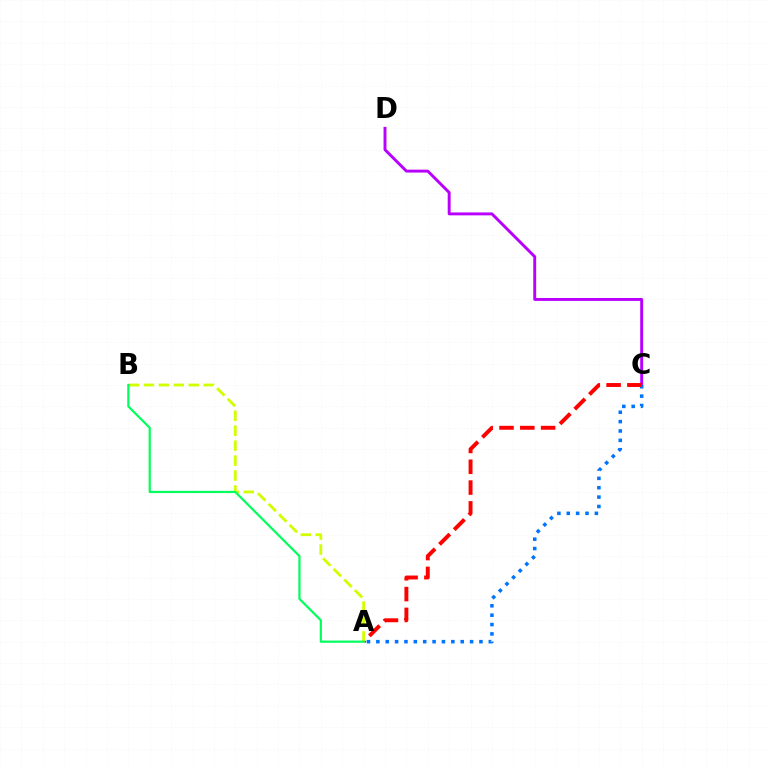{('C', 'D'): [{'color': '#b900ff', 'line_style': 'solid', 'thickness': 2.1}], ('A', 'C'): [{'color': '#0074ff', 'line_style': 'dotted', 'thickness': 2.55}, {'color': '#ff0000', 'line_style': 'dashed', 'thickness': 2.83}], ('A', 'B'): [{'color': '#d1ff00', 'line_style': 'dashed', 'thickness': 2.03}, {'color': '#00ff5c', 'line_style': 'solid', 'thickness': 1.58}]}